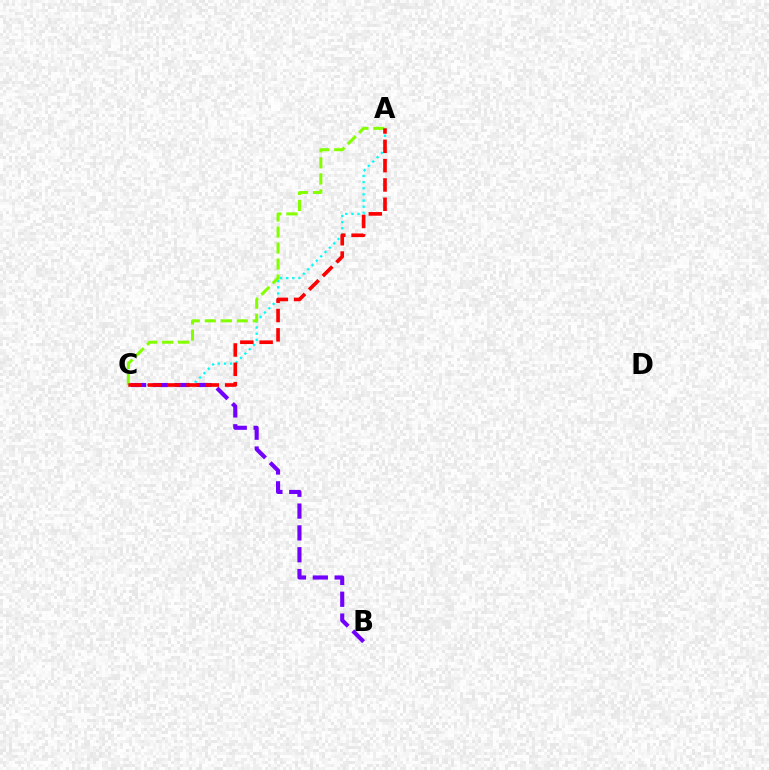{('A', 'C'): [{'color': '#00fff6', 'line_style': 'dotted', 'thickness': 1.67}, {'color': '#84ff00', 'line_style': 'dashed', 'thickness': 2.17}, {'color': '#ff0000', 'line_style': 'dashed', 'thickness': 2.62}], ('B', 'C'): [{'color': '#7200ff', 'line_style': 'dashed', 'thickness': 2.97}]}